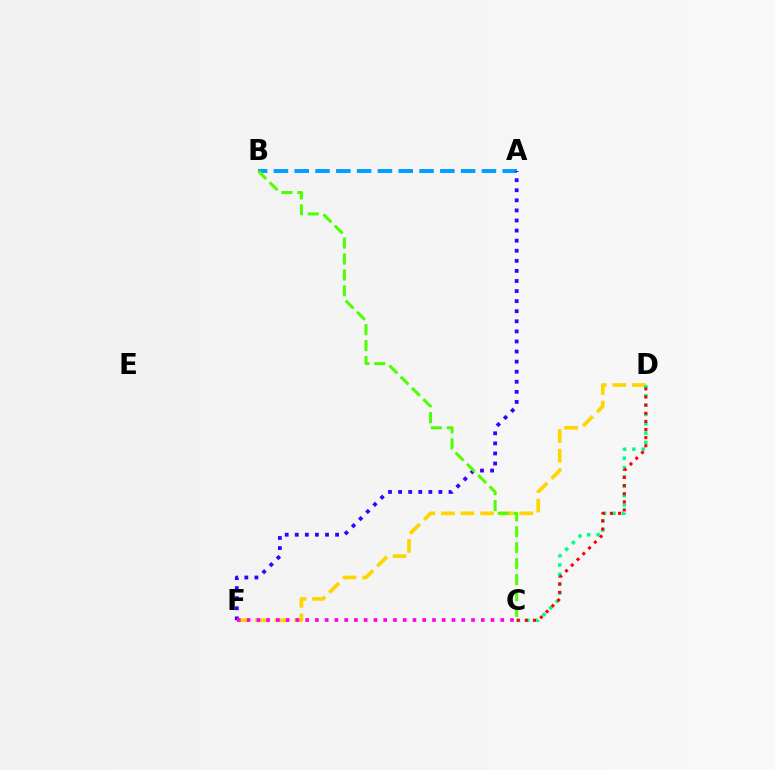{('D', 'F'): [{'color': '#ffd500', 'line_style': 'dashed', 'thickness': 2.67}], ('A', 'B'): [{'color': '#009eff', 'line_style': 'dashed', 'thickness': 2.83}], ('A', 'F'): [{'color': '#3700ff', 'line_style': 'dotted', 'thickness': 2.74}], ('C', 'D'): [{'color': '#00ff86', 'line_style': 'dotted', 'thickness': 2.54}, {'color': '#ff0000', 'line_style': 'dotted', 'thickness': 2.21}], ('B', 'C'): [{'color': '#4fff00', 'line_style': 'dashed', 'thickness': 2.16}], ('C', 'F'): [{'color': '#ff00ed', 'line_style': 'dotted', 'thickness': 2.65}]}